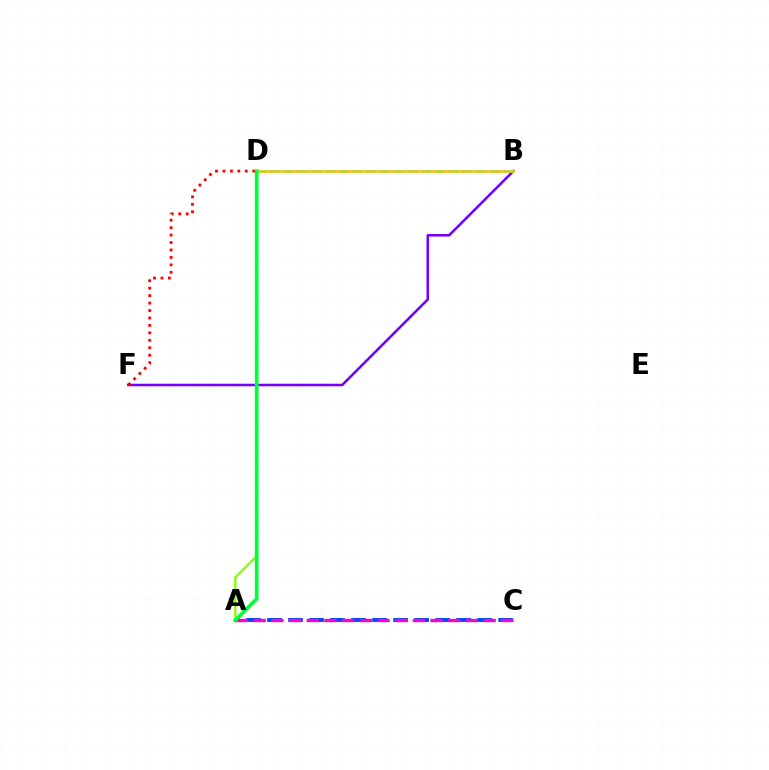{('B', 'F'): [{'color': '#7200ff', 'line_style': 'solid', 'thickness': 1.84}], ('A', 'C'): [{'color': '#004bff', 'line_style': 'dashed', 'thickness': 2.85}, {'color': '#ff00cf', 'line_style': 'dashed', 'thickness': 2.4}], ('A', 'D'): [{'color': '#84ff00', 'line_style': 'solid', 'thickness': 1.65}, {'color': '#00ff39', 'line_style': 'solid', 'thickness': 2.68}], ('B', 'D'): [{'color': '#00fff6', 'line_style': 'dashed', 'thickness': 1.87}, {'color': '#ffbd00', 'line_style': 'solid', 'thickness': 1.81}], ('D', 'F'): [{'color': '#ff0000', 'line_style': 'dotted', 'thickness': 2.02}]}